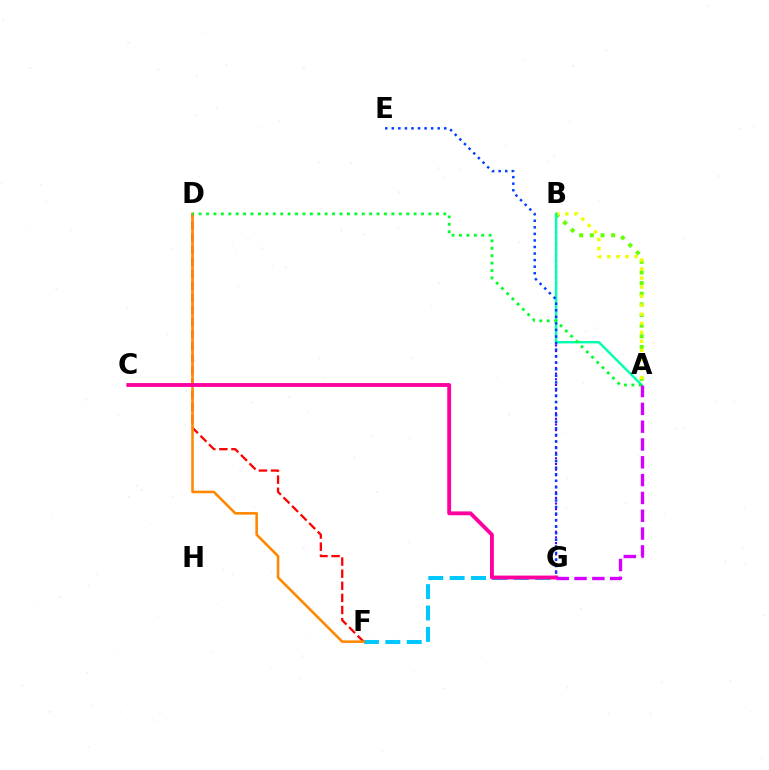{('D', 'F'): [{'color': '#ff0000', 'line_style': 'dashed', 'thickness': 1.64}, {'color': '#ff8800', 'line_style': 'solid', 'thickness': 1.87}], ('A', 'B'): [{'color': '#66ff00', 'line_style': 'dotted', 'thickness': 2.89}, {'color': '#eeff00', 'line_style': 'dotted', 'thickness': 2.45}, {'color': '#00ffaf', 'line_style': 'solid', 'thickness': 1.72}], ('F', 'G'): [{'color': '#00c7ff', 'line_style': 'dashed', 'thickness': 2.9}], ('B', 'G'): [{'color': '#4f00ff', 'line_style': 'dotted', 'thickness': 1.53}], ('E', 'G'): [{'color': '#003fff', 'line_style': 'dotted', 'thickness': 1.78}], ('A', 'D'): [{'color': '#00ff27', 'line_style': 'dotted', 'thickness': 2.01}], ('C', 'G'): [{'color': '#ff00a0', 'line_style': 'solid', 'thickness': 2.78}], ('A', 'G'): [{'color': '#d600ff', 'line_style': 'dashed', 'thickness': 2.42}]}